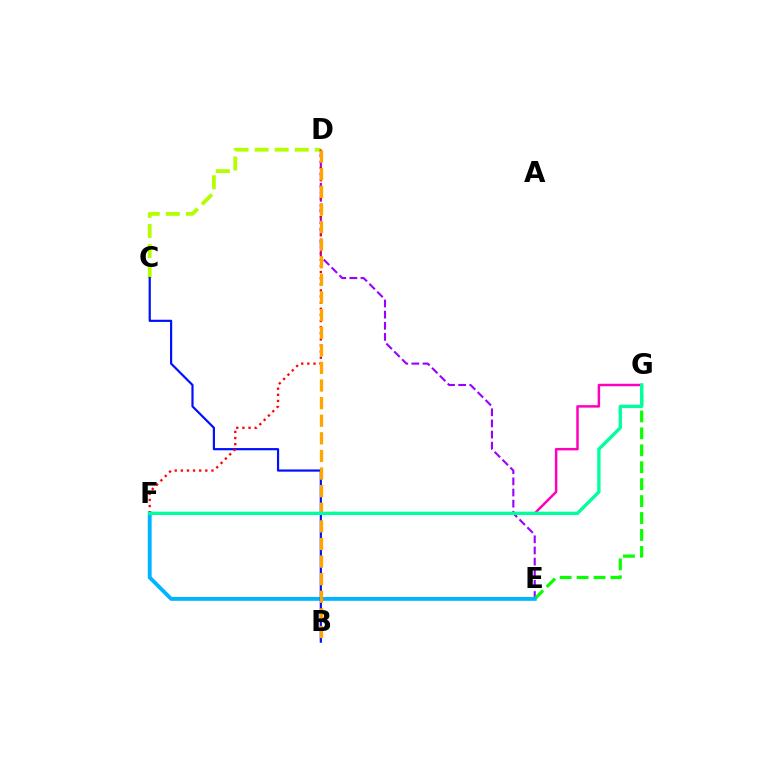{('C', 'D'): [{'color': '#b3ff00', 'line_style': 'dashed', 'thickness': 2.73}], ('D', 'E'): [{'color': '#9b00ff', 'line_style': 'dashed', 'thickness': 1.51}], ('E', 'G'): [{'color': '#08ff00', 'line_style': 'dashed', 'thickness': 2.3}], ('E', 'F'): [{'color': '#00b5ff', 'line_style': 'solid', 'thickness': 2.79}], ('B', 'C'): [{'color': '#0010ff', 'line_style': 'solid', 'thickness': 1.58}], ('D', 'F'): [{'color': '#ff0000', 'line_style': 'dotted', 'thickness': 1.66}], ('B', 'D'): [{'color': '#ffa500', 'line_style': 'dashed', 'thickness': 2.39}], ('F', 'G'): [{'color': '#ff00bd', 'line_style': 'solid', 'thickness': 1.79}, {'color': '#00ff9d', 'line_style': 'solid', 'thickness': 2.4}]}